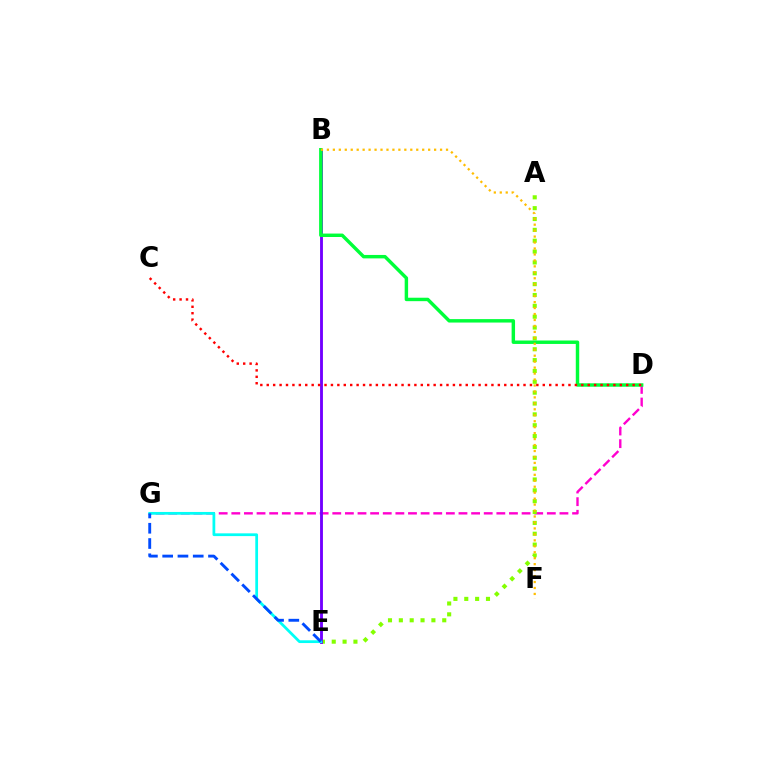{('D', 'G'): [{'color': '#ff00cf', 'line_style': 'dashed', 'thickness': 1.71}], ('A', 'E'): [{'color': '#84ff00', 'line_style': 'dotted', 'thickness': 2.95}], ('B', 'E'): [{'color': '#7200ff', 'line_style': 'solid', 'thickness': 2.06}], ('E', 'G'): [{'color': '#00fff6', 'line_style': 'solid', 'thickness': 1.98}, {'color': '#004bff', 'line_style': 'dashed', 'thickness': 2.07}], ('B', 'D'): [{'color': '#00ff39', 'line_style': 'solid', 'thickness': 2.48}], ('C', 'D'): [{'color': '#ff0000', 'line_style': 'dotted', 'thickness': 1.74}], ('B', 'F'): [{'color': '#ffbd00', 'line_style': 'dotted', 'thickness': 1.62}]}